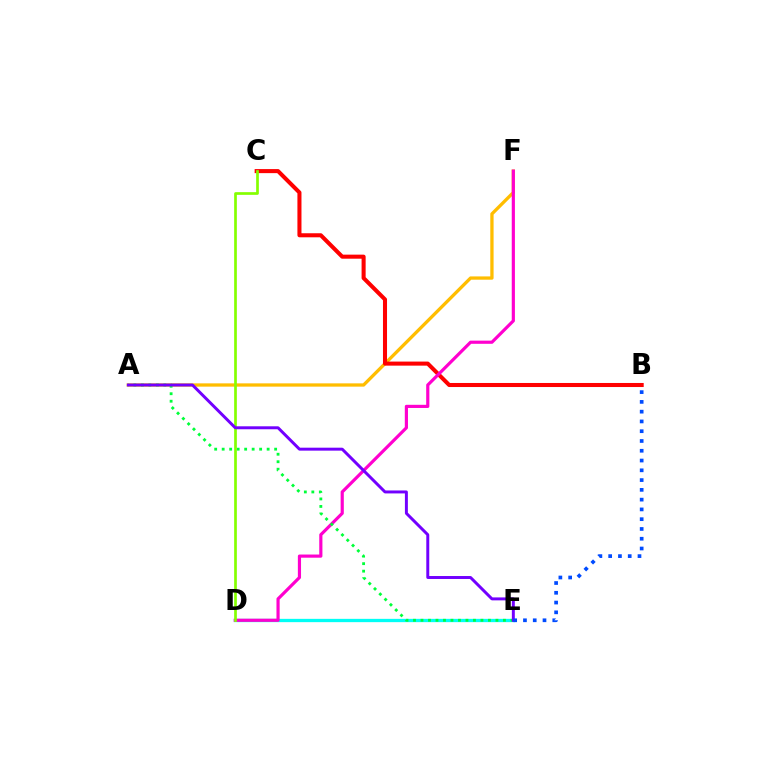{('A', 'F'): [{'color': '#ffbd00', 'line_style': 'solid', 'thickness': 2.37}], ('D', 'E'): [{'color': '#00fff6', 'line_style': 'solid', 'thickness': 2.37}], ('B', 'C'): [{'color': '#ff0000', 'line_style': 'solid', 'thickness': 2.92}], ('D', 'F'): [{'color': '#ff00cf', 'line_style': 'solid', 'thickness': 2.28}], ('A', 'E'): [{'color': '#00ff39', 'line_style': 'dotted', 'thickness': 2.04}, {'color': '#7200ff', 'line_style': 'solid', 'thickness': 2.13}], ('C', 'D'): [{'color': '#84ff00', 'line_style': 'solid', 'thickness': 1.94}], ('B', 'E'): [{'color': '#004bff', 'line_style': 'dotted', 'thickness': 2.66}]}